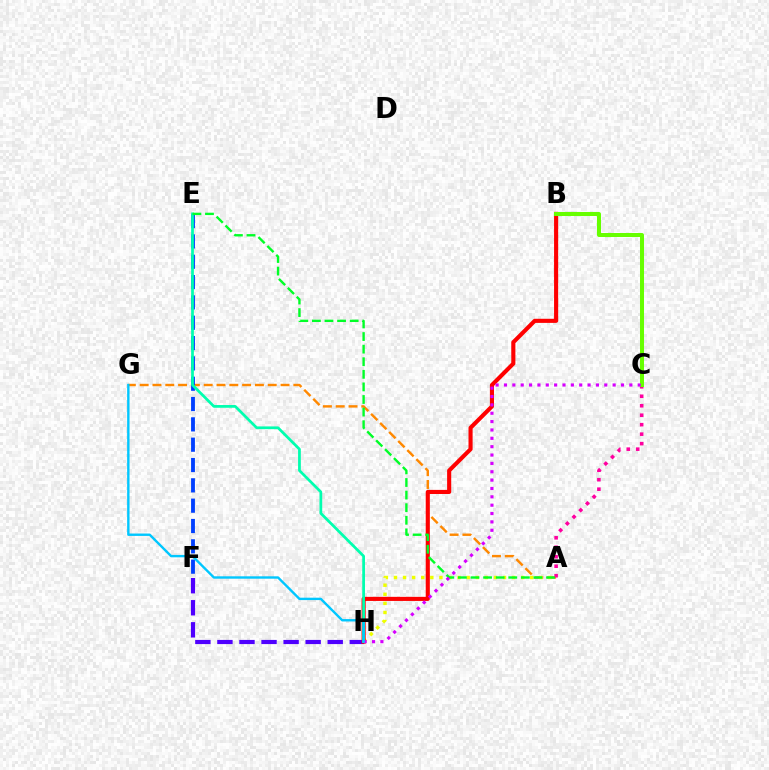{('A', 'G'): [{'color': '#ff8800', 'line_style': 'dashed', 'thickness': 1.74}], ('A', 'H'): [{'color': '#eeff00', 'line_style': 'dotted', 'thickness': 2.47}], ('A', 'C'): [{'color': '#ff00a0', 'line_style': 'dotted', 'thickness': 2.57}], ('F', 'H'): [{'color': '#4f00ff', 'line_style': 'dashed', 'thickness': 3.0}], ('B', 'H'): [{'color': '#ff0000', 'line_style': 'solid', 'thickness': 2.96}], ('E', 'F'): [{'color': '#003fff', 'line_style': 'dashed', 'thickness': 2.76}], ('E', 'H'): [{'color': '#00ffaf', 'line_style': 'solid', 'thickness': 1.97}], ('A', 'E'): [{'color': '#00ff27', 'line_style': 'dashed', 'thickness': 1.71}], ('B', 'C'): [{'color': '#66ff00', 'line_style': 'solid', 'thickness': 2.89}], ('C', 'H'): [{'color': '#d600ff', 'line_style': 'dotted', 'thickness': 2.27}], ('G', 'H'): [{'color': '#00c7ff', 'line_style': 'solid', 'thickness': 1.72}]}